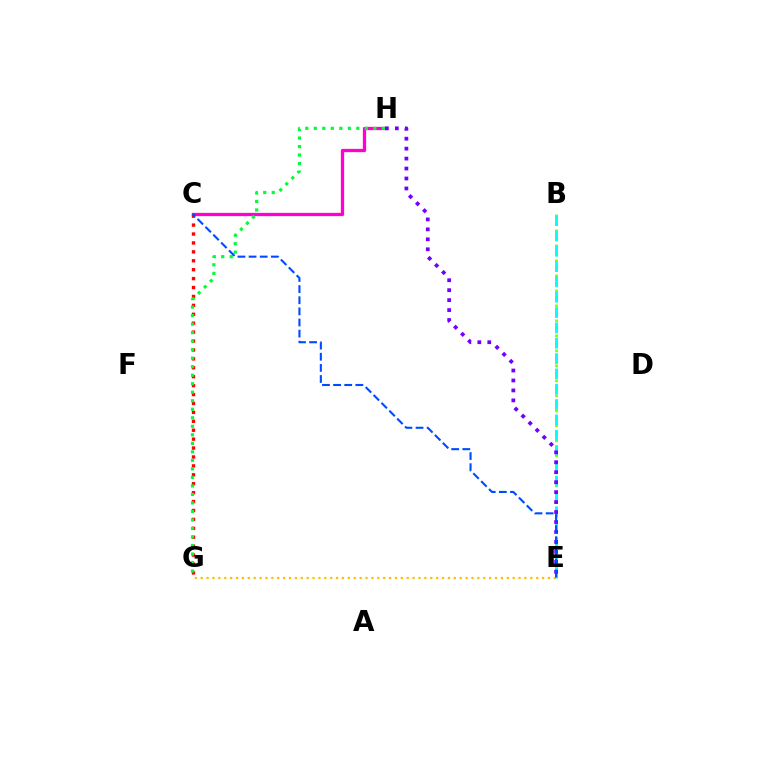{('B', 'E'): [{'color': '#84ff00', 'line_style': 'dotted', 'thickness': 2.04}, {'color': '#00fff6', 'line_style': 'dashed', 'thickness': 2.08}], ('C', 'H'): [{'color': '#ff00cf', 'line_style': 'solid', 'thickness': 2.36}], ('E', 'H'): [{'color': '#7200ff', 'line_style': 'dotted', 'thickness': 2.7}], ('E', 'G'): [{'color': '#ffbd00', 'line_style': 'dotted', 'thickness': 1.6}], ('C', 'G'): [{'color': '#ff0000', 'line_style': 'dotted', 'thickness': 2.42}], ('G', 'H'): [{'color': '#00ff39', 'line_style': 'dotted', 'thickness': 2.31}], ('C', 'E'): [{'color': '#004bff', 'line_style': 'dashed', 'thickness': 1.51}]}